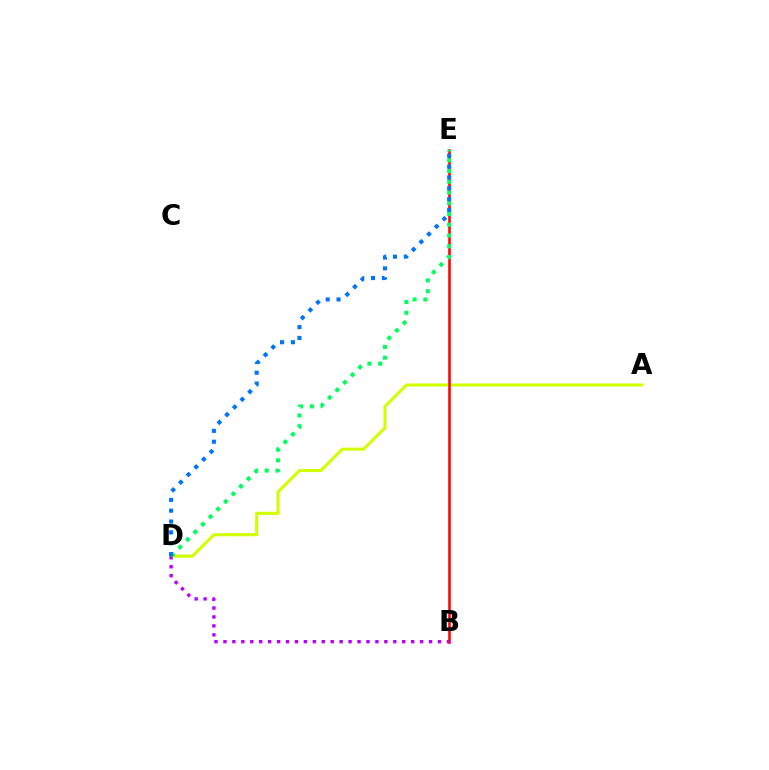{('A', 'D'): [{'color': '#d1ff00', 'line_style': 'solid', 'thickness': 2.21}], ('B', 'E'): [{'color': '#ff0000', 'line_style': 'solid', 'thickness': 1.83}], ('B', 'D'): [{'color': '#b900ff', 'line_style': 'dotted', 'thickness': 2.43}], ('D', 'E'): [{'color': '#00ff5c', 'line_style': 'dotted', 'thickness': 2.92}, {'color': '#0074ff', 'line_style': 'dotted', 'thickness': 2.94}]}